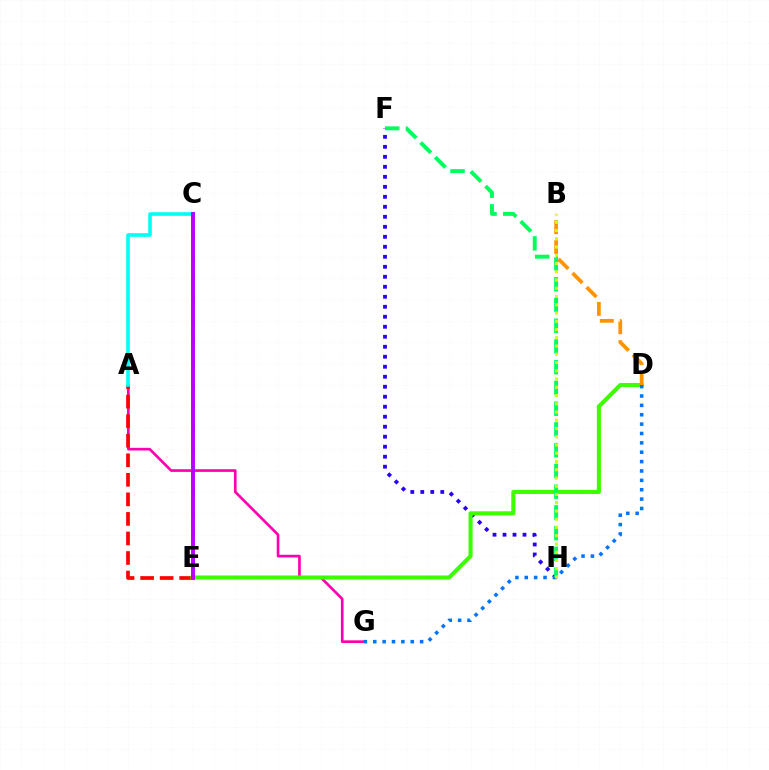{('A', 'G'): [{'color': '#ff00ac', 'line_style': 'solid', 'thickness': 1.91}], ('A', 'E'): [{'color': '#ff0000', 'line_style': 'dashed', 'thickness': 2.66}], ('F', 'H'): [{'color': '#2500ff', 'line_style': 'dotted', 'thickness': 2.72}, {'color': '#00ff5c', 'line_style': 'dashed', 'thickness': 2.82}], ('D', 'E'): [{'color': '#3dff00', 'line_style': 'solid', 'thickness': 2.94}], ('D', 'G'): [{'color': '#0074ff', 'line_style': 'dotted', 'thickness': 2.55}], ('A', 'C'): [{'color': '#00fff6', 'line_style': 'solid', 'thickness': 2.59}], ('B', 'D'): [{'color': '#ff9400', 'line_style': 'dashed', 'thickness': 2.7}], ('B', 'H'): [{'color': '#d1ff00', 'line_style': 'dotted', 'thickness': 2.24}], ('C', 'E'): [{'color': '#b900ff', 'line_style': 'solid', 'thickness': 2.82}]}